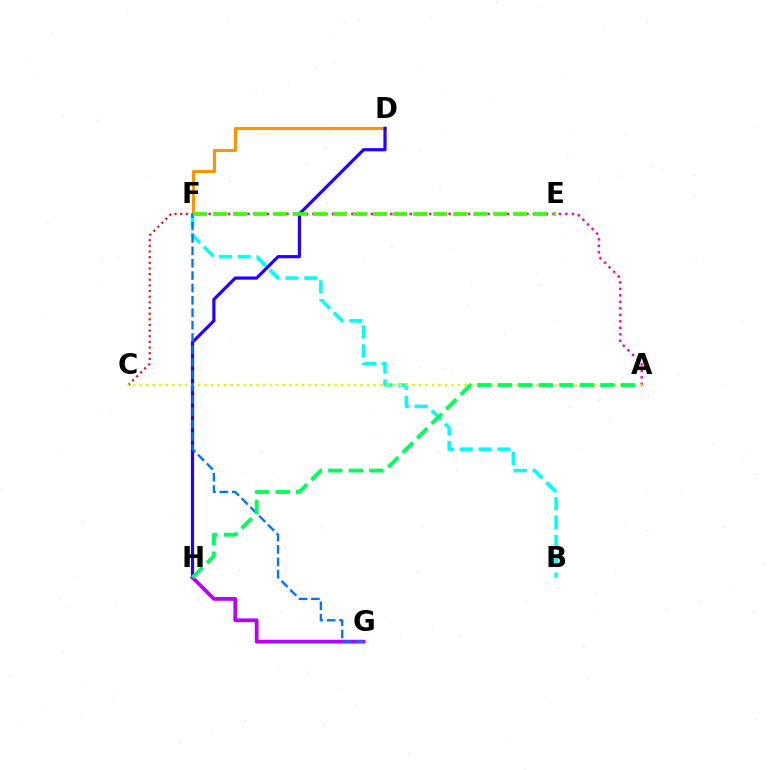{('D', 'F'): [{'color': '#ff9400', 'line_style': 'solid', 'thickness': 2.23}], ('B', 'F'): [{'color': '#00fff6', 'line_style': 'dashed', 'thickness': 2.56}], ('C', 'F'): [{'color': '#ff0000', 'line_style': 'dotted', 'thickness': 1.54}], ('A', 'F'): [{'color': '#ff00ac', 'line_style': 'dotted', 'thickness': 1.76}], ('D', 'H'): [{'color': '#2500ff', 'line_style': 'solid', 'thickness': 2.3}], ('A', 'C'): [{'color': '#d1ff00', 'line_style': 'dotted', 'thickness': 1.76}], ('G', 'H'): [{'color': '#b900ff', 'line_style': 'solid', 'thickness': 2.72}], ('F', 'G'): [{'color': '#0074ff', 'line_style': 'dashed', 'thickness': 1.68}], ('E', 'F'): [{'color': '#3dff00', 'line_style': 'dashed', 'thickness': 2.72}], ('A', 'H'): [{'color': '#00ff5c', 'line_style': 'dashed', 'thickness': 2.79}]}